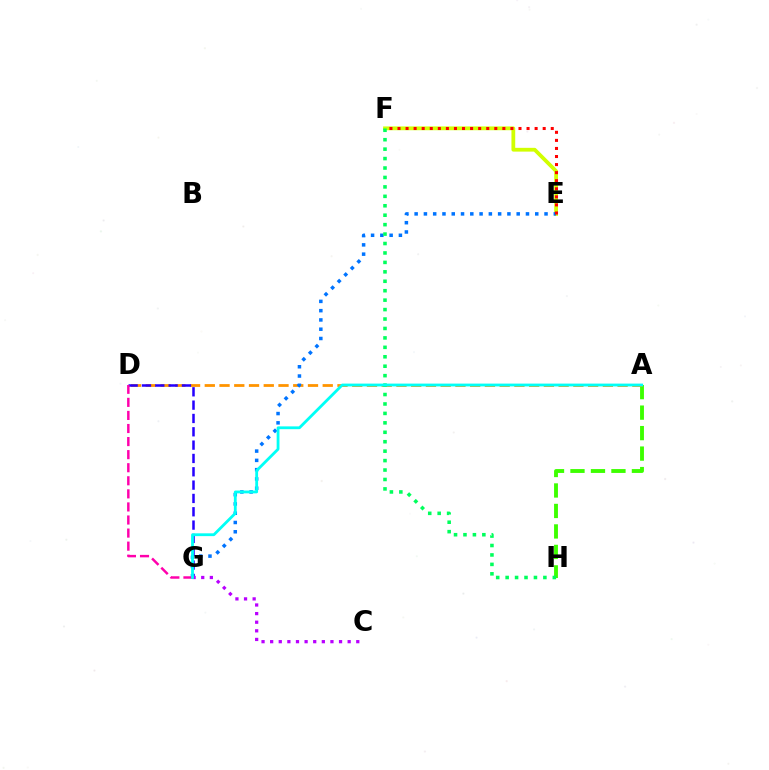{('A', 'H'): [{'color': '#3dff00', 'line_style': 'dashed', 'thickness': 2.78}], ('E', 'F'): [{'color': '#d1ff00', 'line_style': 'solid', 'thickness': 2.72}, {'color': '#ff0000', 'line_style': 'dotted', 'thickness': 2.19}], ('A', 'D'): [{'color': '#ff9400', 'line_style': 'dashed', 'thickness': 2.0}], ('E', 'G'): [{'color': '#0074ff', 'line_style': 'dotted', 'thickness': 2.52}], ('D', 'G'): [{'color': '#2500ff', 'line_style': 'dashed', 'thickness': 1.81}, {'color': '#ff00ac', 'line_style': 'dashed', 'thickness': 1.78}], ('F', 'H'): [{'color': '#00ff5c', 'line_style': 'dotted', 'thickness': 2.56}], ('C', 'G'): [{'color': '#b900ff', 'line_style': 'dotted', 'thickness': 2.34}], ('A', 'G'): [{'color': '#00fff6', 'line_style': 'solid', 'thickness': 2.02}]}